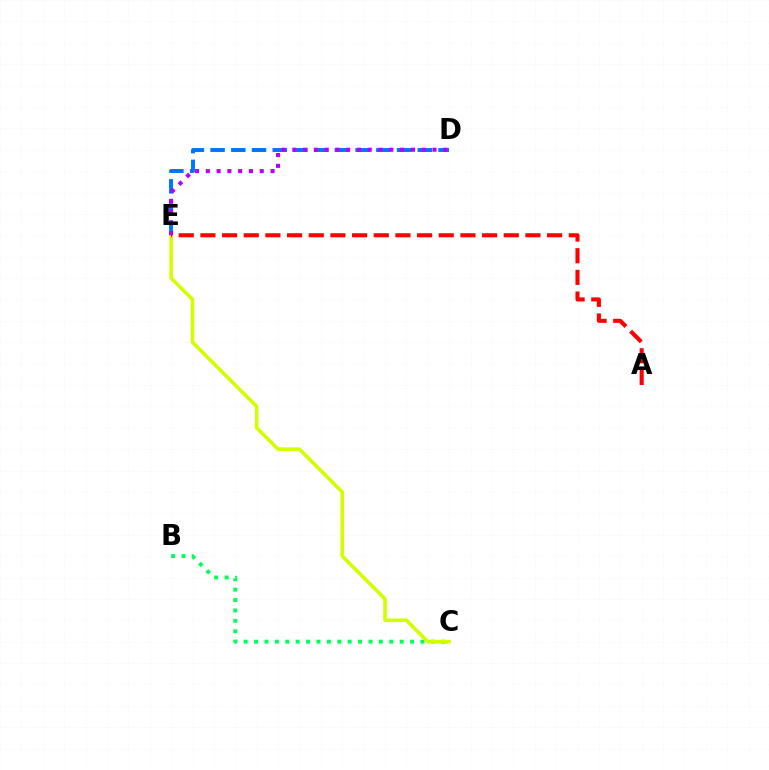{('D', 'E'): [{'color': '#0074ff', 'line_style': 'dashed', 'thickness': 2.82}, {'color': '#b900ff', 'line_style': 'dotted', 'thickness': 2.93}], ('B', 'C'): [{'color': '#00ff5c', 'line_style': 'dotted', 'thickness': 2.83}], ('C', 'E'): [{'color': '#d1ff00', 'line_style': 'solid', 'thickness': 2.59}], ('A', 'E'): [{'color': '#ff0000', 'line_style': 'dashed', 'thickness': 2.94}]}